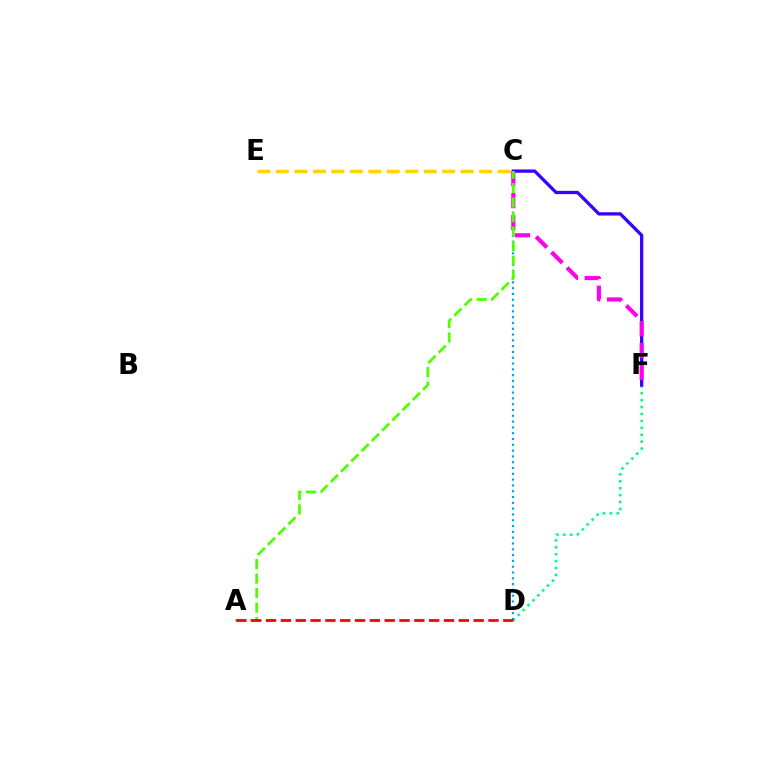{('D', 'F'): [{'color': '#00ff86', 'line_style': 'dotted', 'thickness': 1.88}], ('C', 'D'): [{'color': '#009eff', 'line_style': 'dotted', 'thickness': 1.58}], ('C', 'F'): [{'color': '#3700ff', 'line_style': 'solid', 'thickness': 2.36}, {'color': '#ff00ed', 'line_style': 'dashed', 'thickness': 2.97}], ('A', 'C'): [{'color': '#4fff00', 'line_style': 'dashed', 'thickness': 1.97}], ('C', 'E'): [{'color': '#ffd500', 'line_style': 'dashed', 'thickness': 2.51}], ('A', 'D'): [{'color': '#ff0000', 'line_style': 'dashed', 'thickness': 2.01}]}